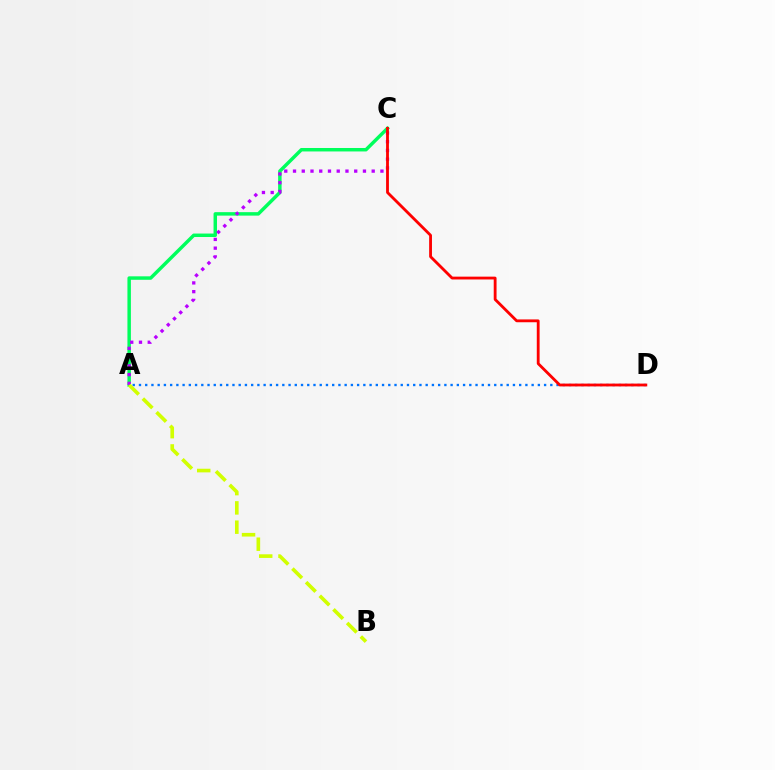{('A', 'D'): [{'color': '#0074ff', 'line_style': 'dotted', 'thickness': 1.69}], ('A', 'C'): [{'color': '#00ff5c', 'line_style': 'solid', 'thickness': 2.49}, {'color': '#b900ff', 'line_style': 'dotted', 'thickness': 2.38}], ('C', 'D'): [{'color': '#ff0000', 'line_style': 'solid', 'thickness': 2.03}], ('A', 'B'): [{'color': '#d1ff00', 'line_style': 'dashed', 'thickness': 2.62}]}